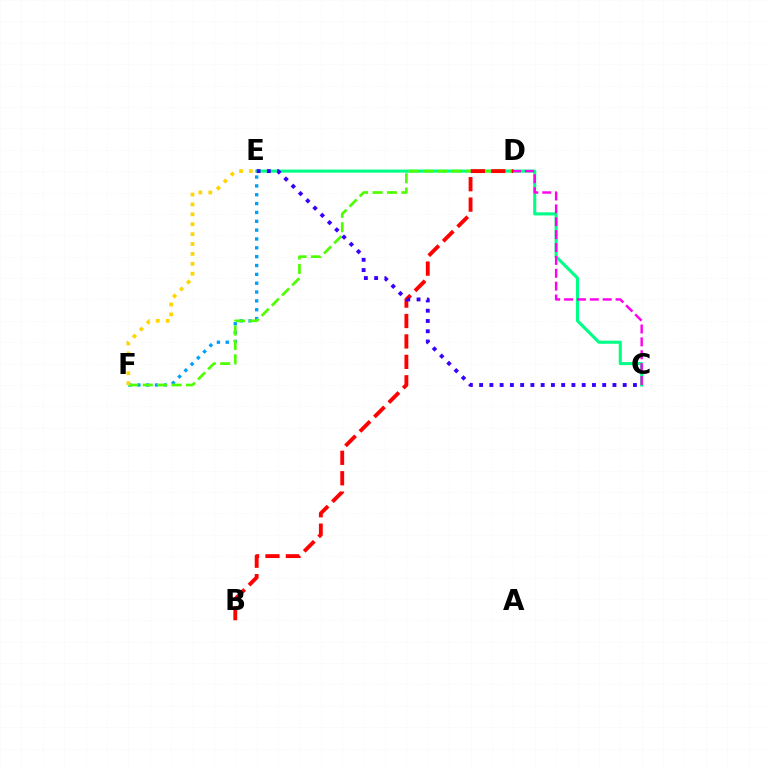{('C', 'E'): [{'color': '#00ff86', 'line_style': 'solid', 'thickness': 2.22}, {'color': '#3700ff', 'line_style': 'dotted', 'thickness': 2.79}], ('E', 'F'): [{'color': '#009eff', 'line_style': 'dotted', 'thickness': 2.4}, {'color': '#ffd500', 'line_style': 'dotted', 'thickness': 2.69}], ('D', 'F'): [{'color': '#4fff00', 'line_style': 'dashed', 'thickness': 1.95}], ('B', 'D'): [{'color': '#ff0000', 'line_style': 'dashed', 'thickness': 2.77}], ('C', 'D'): [{'color': '#ff00ed', 'line_style': 'dashed', 'thickness': 1.75}]}